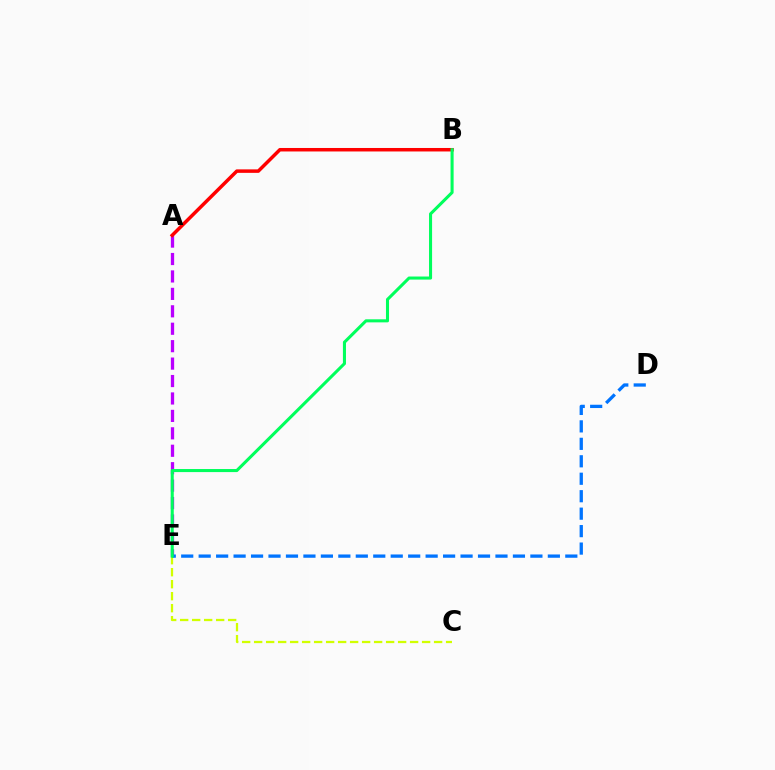{('A', 'E'): [{'color': '#b900ff', 'line_style': 'dashed', 'thickness': 2.37}], ('A', 'B'): [{'color': '#ff0000', 'line_style': 'solid', 'thickness': 2.51}], ('C', 'E'): [{'color': '#d1ff00', 'line_style': 'dashed', 'thickness': 1.63}], ('D', 'E'): [{'color': '#0074ff', 'line_style': 'dashed', 'thickness': 2.37}], ('B', 'E'): [{'color': '#00ff5c', 'line_style': 'solid', 'thickness': 2.2}]}